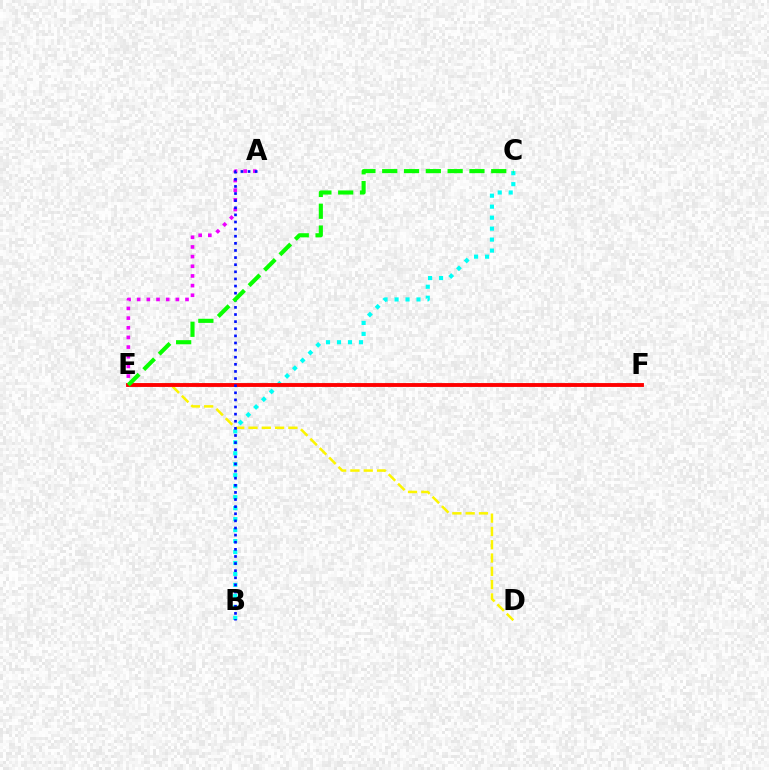{('B', 'C'): [{'color': '#00fff6', 'line_style': 'dotted', 'thickness': 2.98}], ('D', 'E'): [{'color': '#fcf500', 'line_style': 'dashed', 'thickness': 1.81}], ('A', 'E'): [{'color': '#ee00ff', 'line_style': 'dotted', 'thickness': 2.63}], ('E', 'F'): [{'color': '#ff0000', 'line_style': 'solid', 'thickness': 2.78}], ('A', 'B'): [{'color': '#0010ff', 'line_style': 'dotted', 'thickness': 1.93}], ('C', 'E'): [{'color': '#08ff00', 'line_style': 'dashed', 'thickness': 2.96}]}